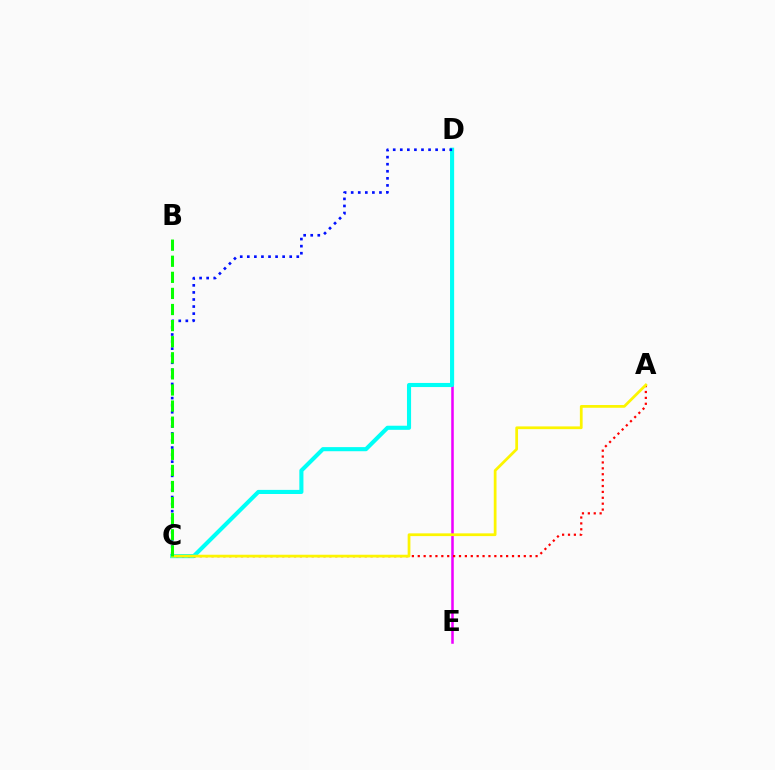{('D', 'E'): [{'color': '#ee00ff', 'line_style': 'solid', 'thickness': 1.83}], ('C', 'D'): [{'color': '#00fff6', 'line_style': 'solid', 'thickness': 2.95}, {'color': '#0010ff', 'line_style': 'dotted', 'thickness': 1.92}], ('A', 'C'): [{'color': '#ff0000', 'line_style': 'dotted', 'thickness': 1.6}, {'color': '#fcf500', 'line_style': 'solid', 'thickness': 1.98}], ('B', 'C'): [{'color': '#08ff00', 'line_style': 'dashed', 'thickness': 2.19}]}